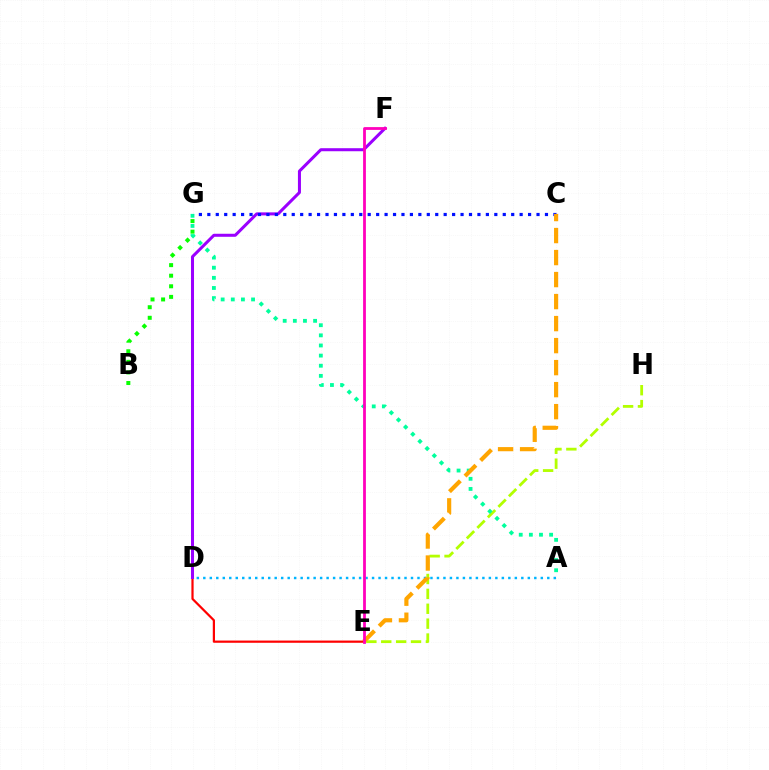{('E', 'H'): [{'color': '#b3ff00', 'line_style': 'dashed', 'thickness': 2.02}], ('D', 'E'): [{'color': '#ff0000', 'line_style': 'solid', 'thickness': 1.59}], ('D', 'F'): [{'color': '#9b00ff', 'line_style': 'solid', 'thickness': 2.18}], ('A', 'D'): [{'color': '#00b5ff', 'line_style': 'dotted', 'thickness': 1.76}], ('A', 'G'): [{'color': '#00ff9d', 'line_style': 'dotted', 'thickness': 2.75}], ('C', 'G'): [{'color': '#0010ff', 'line_style': 'dotted', 'thickness': 2.29}], ('C', 'E'): [{'color': '#ffa500', 'line_style': 'dashed', 'thickness': 2.99}], ('E', 'F'): [{'color': '#ff00bd', 'line_style': 'solid', 'thickness': 2.01}], ('B', 'G'): [{'color': '#08ff00', 'line_style': 'dotted', 'thickness': 2.87}]}